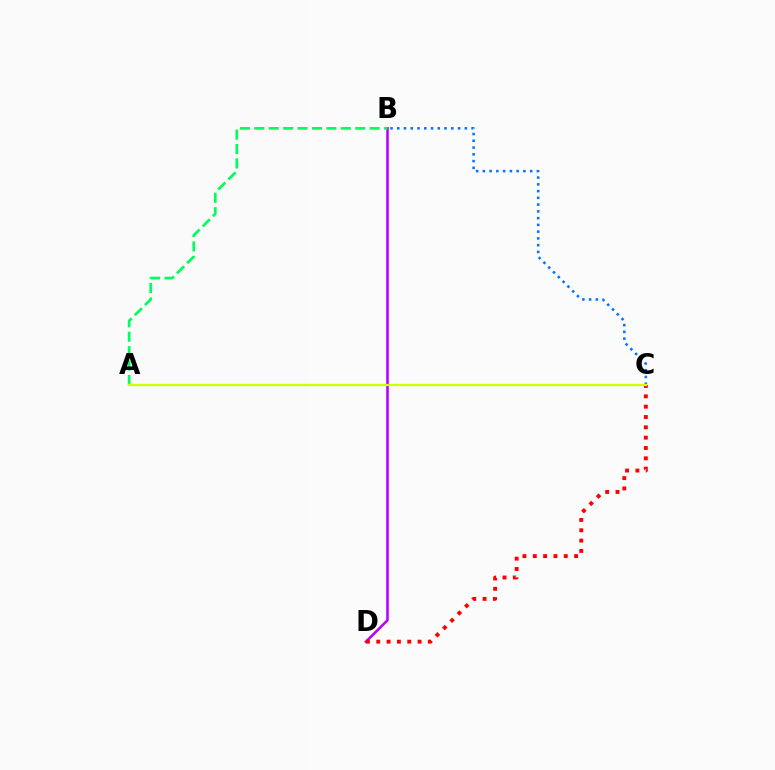{('B', 'D'): [{'color': '#b900ff', 'line_style': 'solid', 'thickness': 1.86}], ('C', 'D'): [{'color': '#ff0000', 'line_style': 'dotted', 'thickness': 2.81}], ('B', 'C'): [{'color': '#0074ff', 'line_style': 'dotted', 'thickness': 1.84}], ('A', 'B'): [{'color': '#00ff5c', 'line_style': 'dashed', 'thickness': 1.96}], ('A', 'C'): [{'color': '#d1ff00', 'line_style': 'solid', 'thickness': 1.63}]}